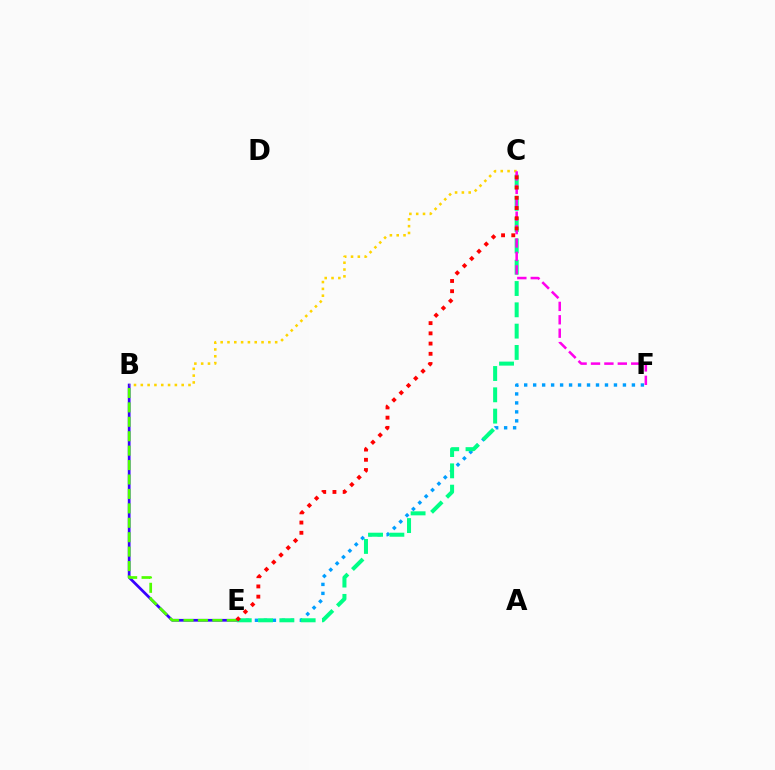{('E', 'F'): [{'color': '#009eff', 'line_style': 'dotted', 'thickness': 2.44}], ('B', 'E'): [{'color': '#3700ff', 'line_style': 'solid', 'thickness': 1.97}, {'color': '#4fff00', 'line_style': 'dashed', 'thickness': 1.96}], ('B', 'C'): [{'color': '#ffd500', 'line_style': 'dotted', 'thickness': 1.85}], ('C', 'E'): [{'color': '#00ff86', 'line_style': 'dashed', 'thickness': 2.89}, {'color': '#ff0000', 'line_style': 'dotted', 'thickness': 2.78}], ('C', 'F'): [{'color': '#ff00ed', 'line_style': 'dashed', 'thickness': 1.82}]}